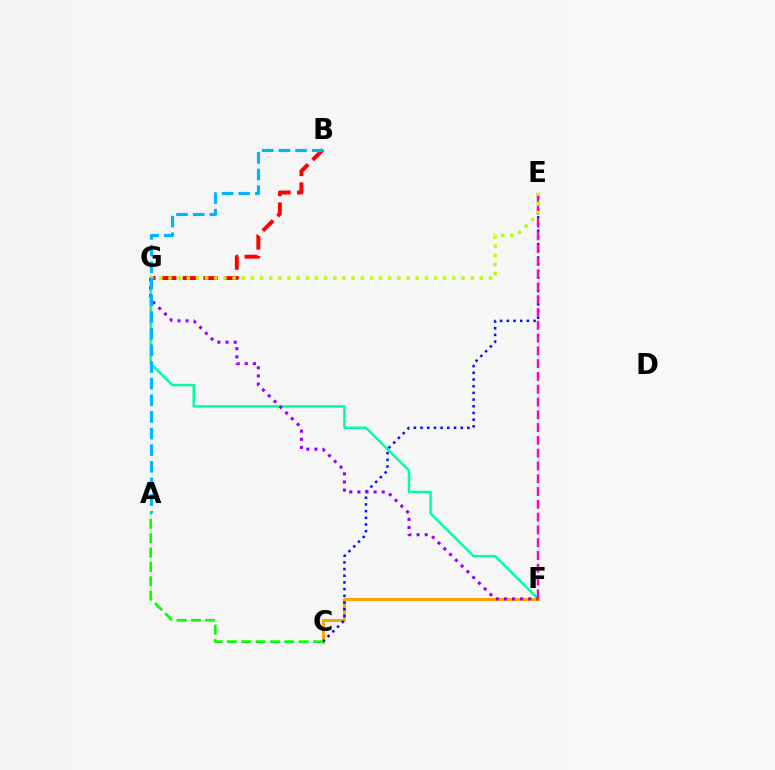{('F', 'G'): [{'color': '#00ff9d', 'line_style': 'solid', 'thickness': 1.79}, {'color': '#9b00ff', 'line_style': 'dotted', 'thickness': 2.21}], ('C', 'F'): [{'color': '#ffa500', 'line_style': 'solid', 'thickness': 2.18}], ('C', 'E'): [{'color': '#0010ff', 'line_style': 'dotted', 'thickness': 1.82}], ('A', 'C'): [{'color': '#08ff00', 'line_style': 'dashed', 'thickness': 1.95}], ('E', 'F'): [{'color': '#ff00bd', 'line_style': 'dashed', 'thickness': 1.74}], ('B', 'G'): [{'color': '#ff0000', 'line_style': 'dashed', 'thickness': 2.83}], ('E', 'G'): [{'color': '#b3ff00', 'line_style': 'dotted', 'thickness': 2.49}], ('A', 'B'): [{'color': '#00b5ff', 'line_style': 'dashed', 'thickness': 2.26}]}